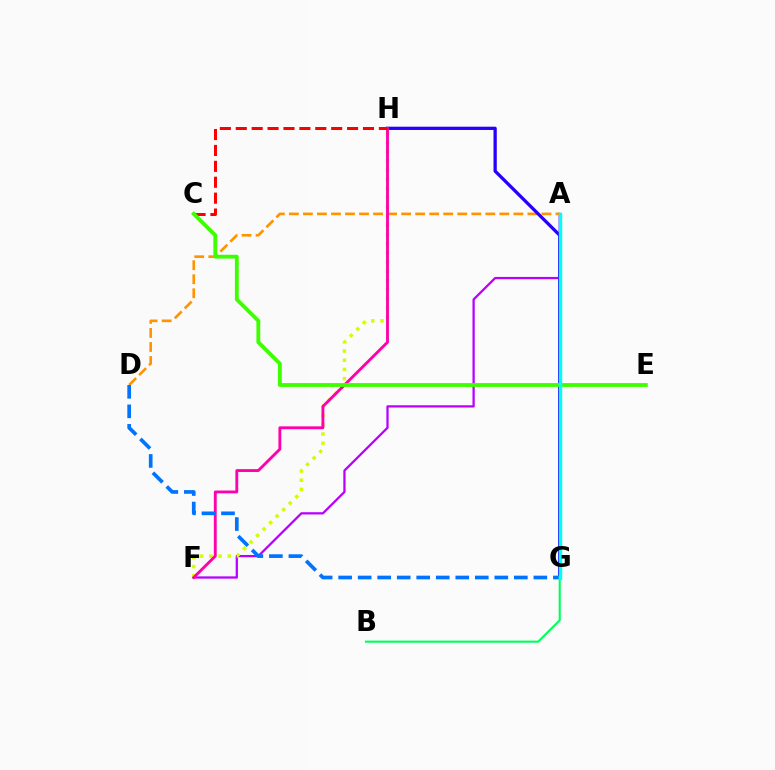{('A', 'F'): [{'color': '#b900ff', 'line_style': 'solid', 'thickness': 1.63}], ('A', 'D'): [{'color': '#ff9400', 'line_style': 'dashed', 'thickness': 1.91}], ('G', 'H'): [{'color': '#2500ff', 'line_style': 'solid', 'thickness': 2.35}], ('F', 'H'): [{'color': '#d1ff00', 'line_style': 'dotted', 'thickness': 2.5}, {'color': '#ff00ac', 'line_style': 'solid', 'thickness': 2.06}], ('D', 'G'): [{'color': '#0074ff', 'line_style': 'dashed', 'thickness': 2.65}], ('C', 'H'): [{'color': '#ff0000', 'line_style': 'dashed', 'thickness': 2.16}], ('C', 'E'): [{'color': '#3dff00', 'line_style': 'solid', 'thickness': 2.76}], ('B', 'G'): [{'color': '#00ff5c', 'line_style': 'solid', 'thickness': 1.53}], ('A', 'G'): [{'color': '#00fff6', 'line_style': 'solid', 'thickness': 2.47}]}